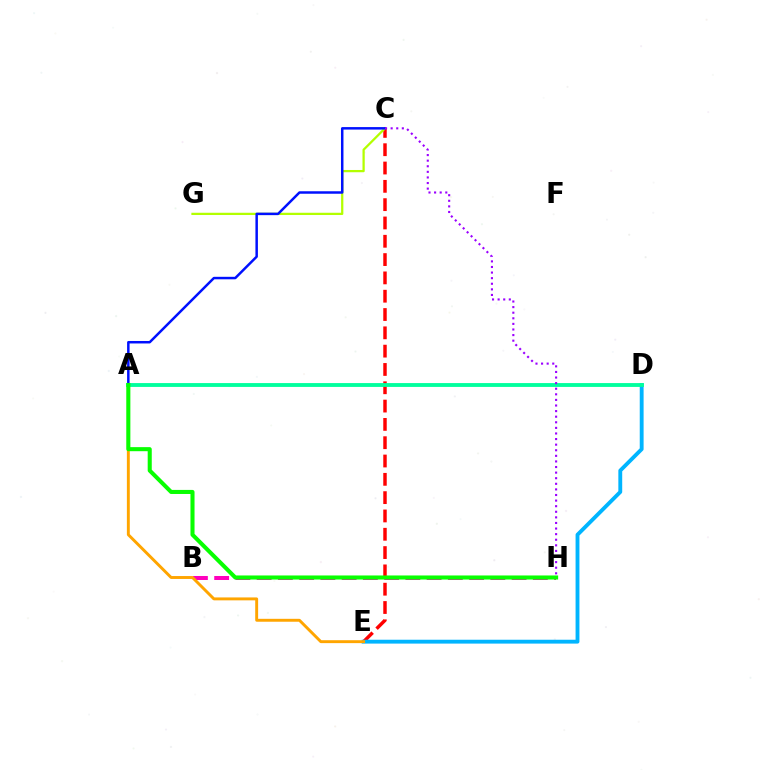{('B', 'H'): [{'color': '#ff00bd', 'line_style': 'dashed', 'thickness': 2.89}], ('C', 'E'): [{'color': '#ff0000', 'line_style': 'dashed', 'thickness': 2.49}], ('C', 'G'): [{'color': '#b3ff00', 'line_style': 'solid', 'thickness': 1.63}], ('A', 'C'): [{'color': '#0010ff', 'line_style': 'solid', 'thickness': 1.79}], ('D', 'E'): [{'color': '#00b5ff', 'line_style': 'solid', 'thickness': 2.78}], ('A', 'E'): [{'color': '#ffa500', 'line_style': 'solid', 'thickness': 2.1}], ('A', 'D'): [{'color': '#00ff9d', 'line_style': 'solid', 'thickness': 2.77}], ('A', 'H'): [{'color': '#08ff00', 'line_style': 'solid', 'thickness': 2.93}], ('C', 'H'): [{'color': '#9b00ff', 'line_style': 'dotted', 'thickness': 1.52}]}